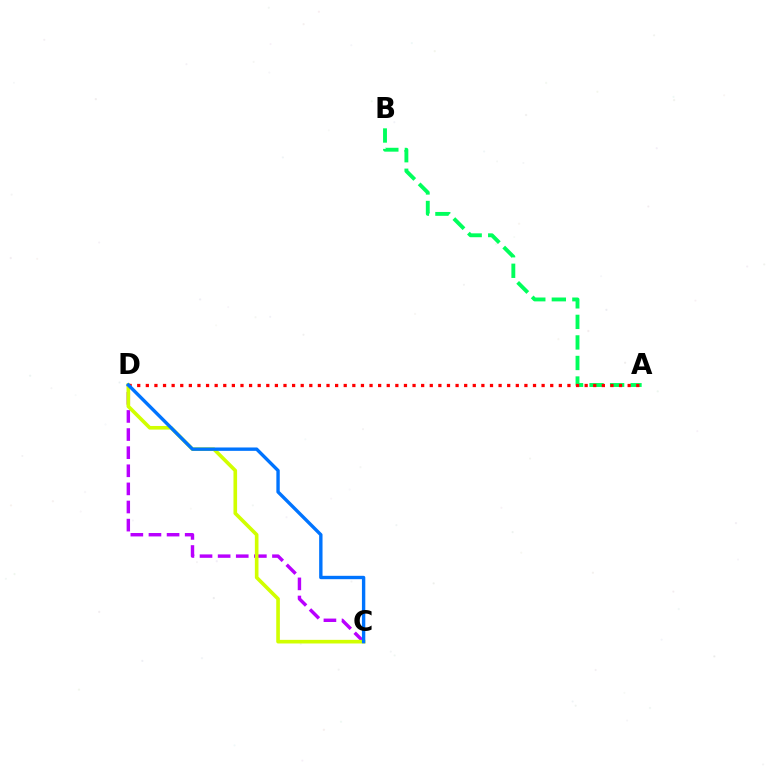{('A', 'B'): [{'color': '#00ff5c', 'line_style': 'dashed', 'thickness': 2.79}], ('C', 'D'): [{'color': '#b900ff', 'line_style': 'dashed', 'thickness': 2.46}, {'color': '#d1ff00', 'line_style': 'solid', 'thickness': 2.61}, {'color': '#0074ff', 'line_style': 'solid', 'thickness': 2.43}], ('A', 'D'): [{'color': '#ff0000', 'line_style': 'dotted', 'thickness': 2.34}]}